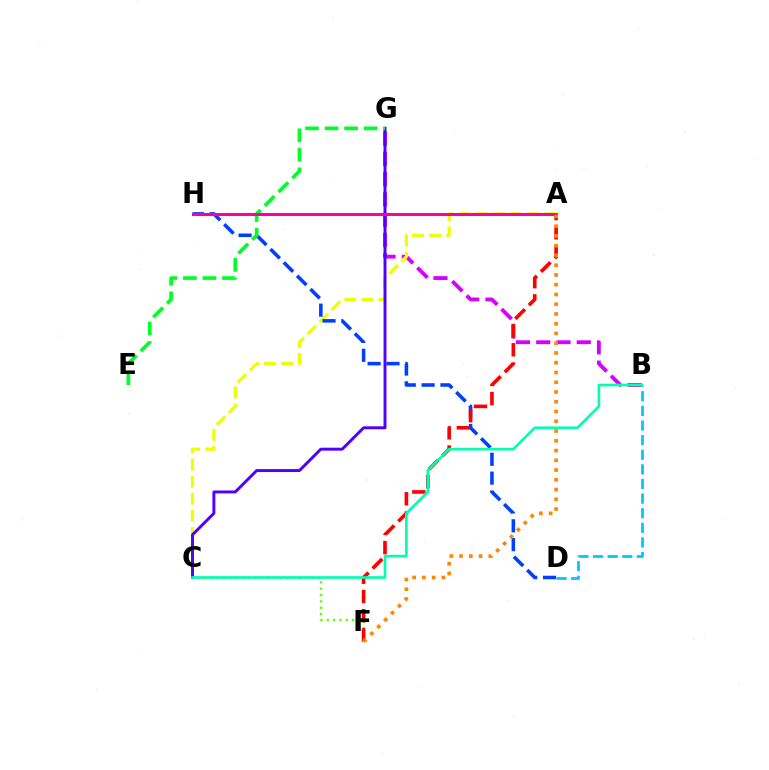{('B', 'G'): [{'color': '#d600ff', 'line_style': 'dashed', 'thickness': 2.75}], ('A', 'C'): [{'color': '#eeff00', 'line_style': 'dashed', 'thickness': 2.32}], ('B', 'D'): [{'color': '#00c7ff', 'line_style': 'dashed', 'thickness': 1.99}], ('C', 'F'): [{'color': '#66ff00', 'line_style': 'dotted', 'thickness': 1.72}], ('D', 'H'): [{'color': '#003fff', 'line_style': 'dashed', 'thickness': 2.56}], ('C', 'G'): [{'color': '#4f00ff', 'line_style': 'solid', 'thickness': 2.12}], ('E', 'G'): [{'color': '#00ff27', 'line_style': 'dashed', 'thickness': 2.65}], ('A', 'H'): [{'color': '#ff00a0', 'line_style': 'solid', 'thickness': 2.18}], ('A', 'F'): [{'color': '#ff0000', 'line_style': 'dashed', 'thickness': 2.61}, {'color': '#ff8800', 'line_style': 'dotted', 'thickness': 2.65}], ('B', 'C'): [{'color': '#00ffaf', 'line_style': 'solid', 'thickness': 1.91}]}